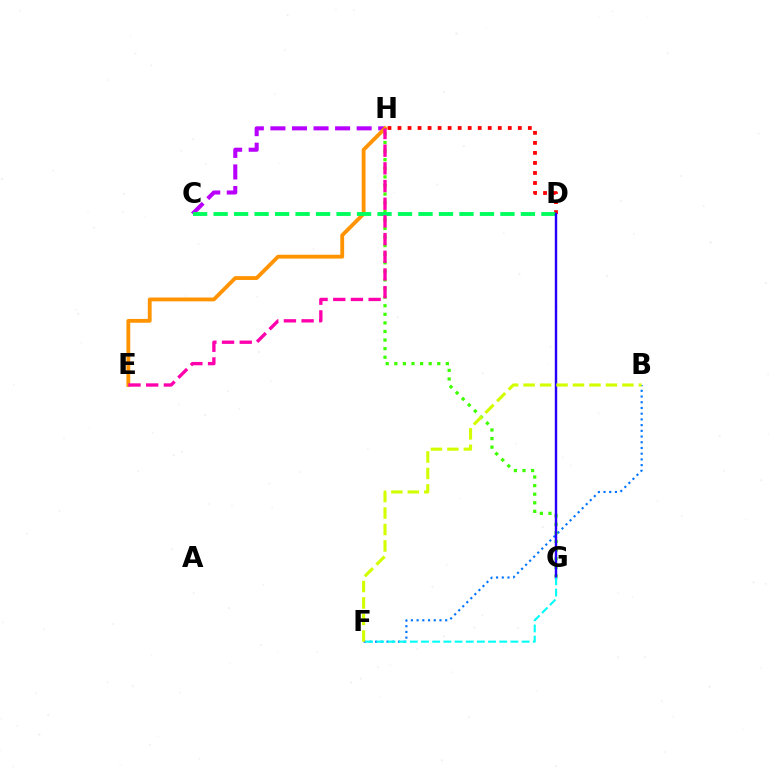{('D', 'H'): [{'color': '#ff0000', 'line_style': 'dotted', 'thickness': 2.72}], ('B', 'F'): [{'color': '#0074ff', 'line_style': 'dotted', 'thickness': 1.55}, {'color': '#d1ff00', 'line_style': 'dashed', 'thickness': 2.24}], ('G', 'H'): [{'color': '#3dff00', 'line_style': 'dotted', 'thickness': 2.33}], ('C', 'H'): [{'color': '#b900ff', 'line_style': 'dashed', 'thickness': 2.93}], ('E', 'H'): [{'color': '#ff9400', 'line_style': 'solid', 'thickness': 2.76}, {'color': '#ff00ac', 'line_style': 'dashed', 'thickness': 2.4}], ('C', 'D'): [{'color': '#00ff5c', 'line_style': 'dashed', 'thickness': 2.78}], ('D', 'G'): [{'color': '#2500ff', 'line_style': 'solid', 'thickness': 1.75}], ('F', 'G'): [{'color': '#00fff6', 'line_style': 'dashed', 'thickness': 1.52}]}